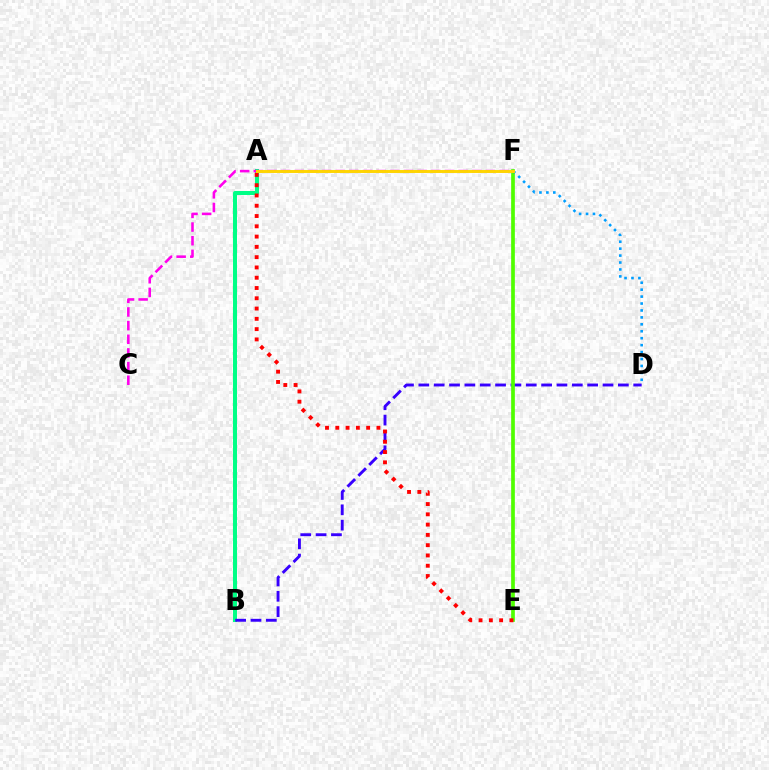{('A', 'B'): [{'color': '#00ff86', 'line_style': 'solid', 'thickness': 2.89}], ('B', 'D'): [{'color': '#3700ff', 'line_style': 'dashed', 'thickness': 2.09}], ('E', 'F'): [{'color': '#4fff00', 'line_style': 'solid', 'thickness': 2.66}], ('D', 'F'): [{'color': '#009eff', 'line_style': 'dotted', 'thickness': 1.88}], ('A', 'E'): [{'color': '#ff0000', 'line_style': 'dotted', 'thickness': 2.79}], ('C', 'F'): [{'color': '#ff00ed', 'line_style': 'dashed', 'thickness': 1.85}], ('A', 'F'): [{'color': '#ffd500', 'line_style': 'solid', 'thickness': 2.11}]}